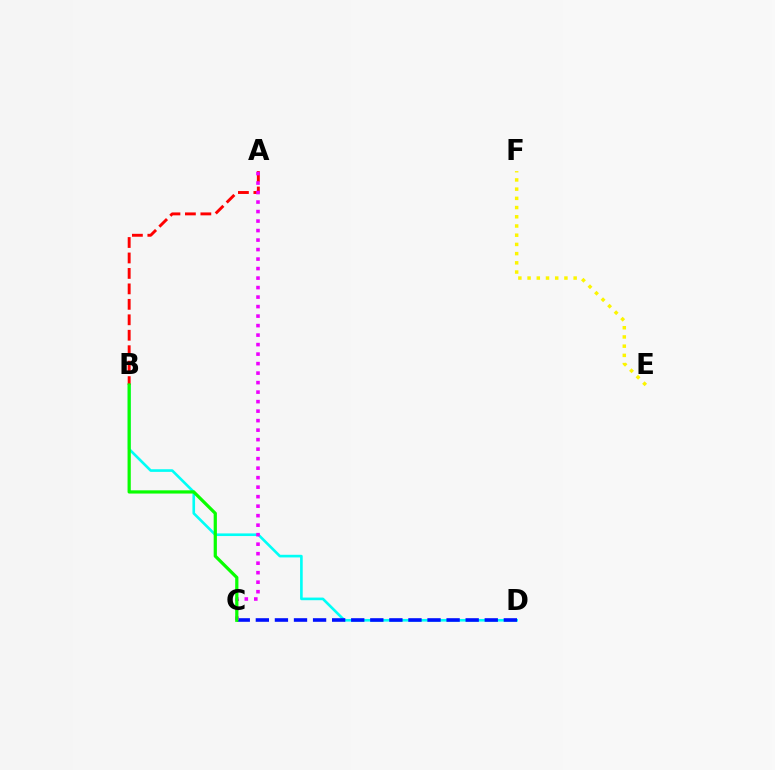{('E', 'F'): [{'color': '#fcf500', 'line_style': 'dotted', 'thickness': 2.5}], ('B', 'D'): [{'color': '#00fff6', 'line_style': 'solid', 'thickness': 1.9}], ('A', 'B'): [{'color': '#ff0000', 'line_style': 'dashed', 'thickness': 2.1}], ('C', 'D'): [{'color': '#0010ff', 'line_style': 'dashed', 'thickness': 2.59}], ('A', 'C'): [{'color': '#ee00ff', 'line_style': 'dotted', 'thickness': 2.58}], ('B', 'C'): [{'color': '#08ff00', 'line_style': 'solid', 'thickness': 2.32}]}